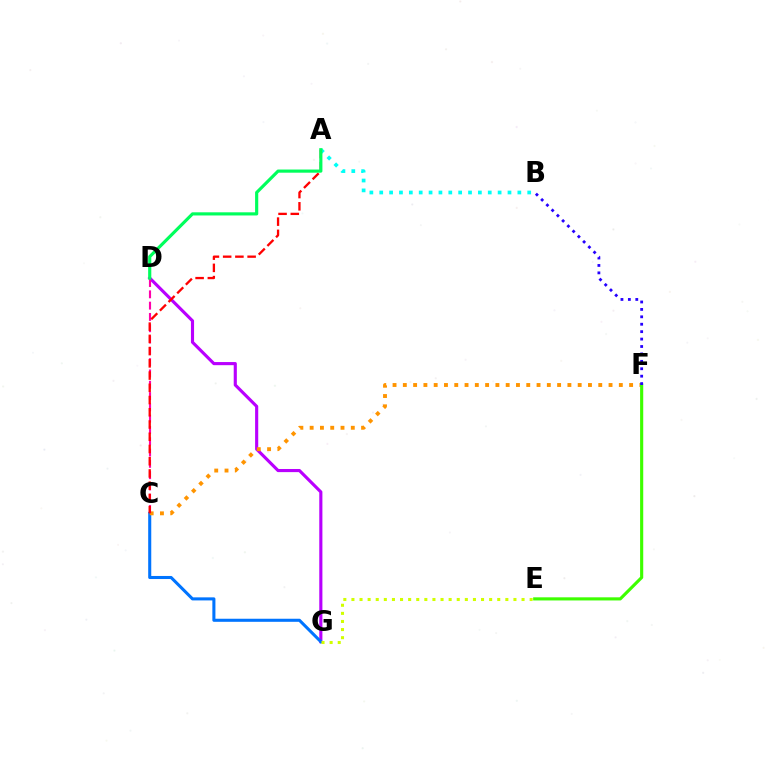{('D', 'G'): [{'color': '#b900ff', 'line_style': 'solid', 'thickness': 2.25}], ('C', 'G'): [{'color': '#0074ff', 'line_style': 'solid', 'thickness': 2.2}], ('C', 'F'): [{'color': '#ff9400', 'line_style': 'dotted', 'thickness': 2.79}], ('E', 'G'): [{'color': '#d1ff00', 'line_style': 'dotted', 'thickness': 2.2}], ('E', 'F'): [{'color': '#3dff00', 'line_style': 'solid', 'thickness': 2.25}], ('C', 'D'): [{'color': '#ff00ac', 'line_style': 'dashed', 'thickness': 1.54}], ('A', 'B'): [{'color': '#00fff6', 'line_style': 'dotted', 'thickness': 2.68}], ('B', 'F'): [{'color': '#2500ff', 'line_style': 'dotted', 'thickness': 2.02}], ('A', 'C'): [{'color': '#ff0000', 'line_style': 'dashed', 'thickness': 1.66}], ('A', 'D'): [{'color': '#00ff5c', 'line_style': 'solid', 'thickness': 2.27}]}